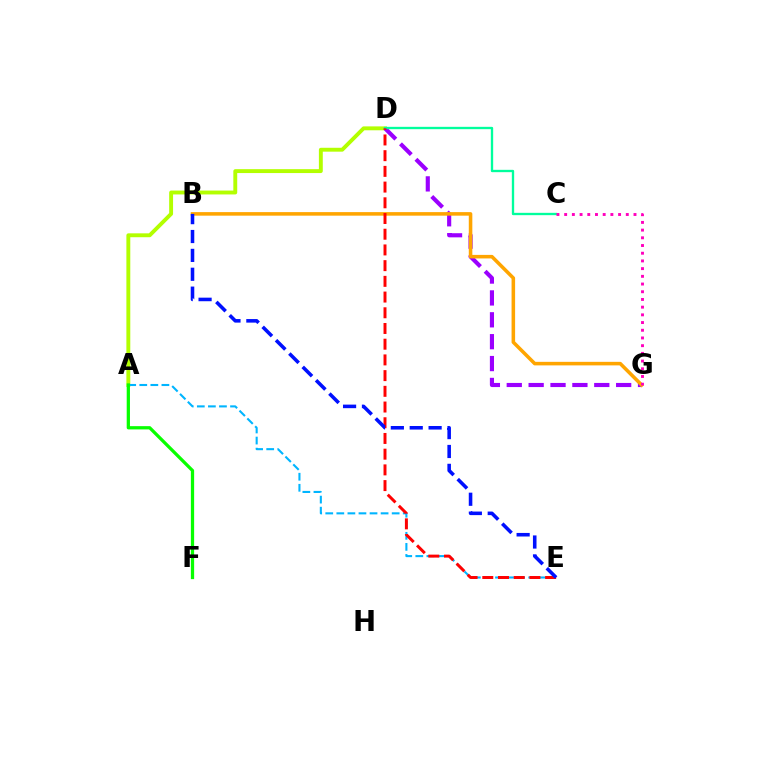{('A', 'D'): [{'color': '#b3ff00', 'line_style': 'solid', 'thickness': 2.8}], ('D', 'G'): [{'color': '#9b00ff', 'line_style': 'dashed', 'thickness': 2.97}], ('A', 'E'): [{'color': '#00b5ff', 'line_style': 'dashed', 'thickness': 1.5}], ('C', 'D'): [{'color': '#00ff9d', 'line_style': 'solid', 'thickness': 1.68}], ('B', 'G'): [{'color': '#ffa500', 'line_style': 'solid', 'thickness': 2.56}], ('A', 'F'): [{'color': '#08ff00', 'line_style': 'solid', 'thickness': 2.35}], ('C', 'G'): [{'color': '#ff00bd', 'line_style': 'dotted', 'thickness': 2.09}], ('D', 'E'): [{'color': '#ff0000', 'line_style': 'dashed', 'thickness': 2.13}], ('B', 'E'): [{'color': '#0010ff', 'line_style': 'dashed', 'thickness': 2.56}]}